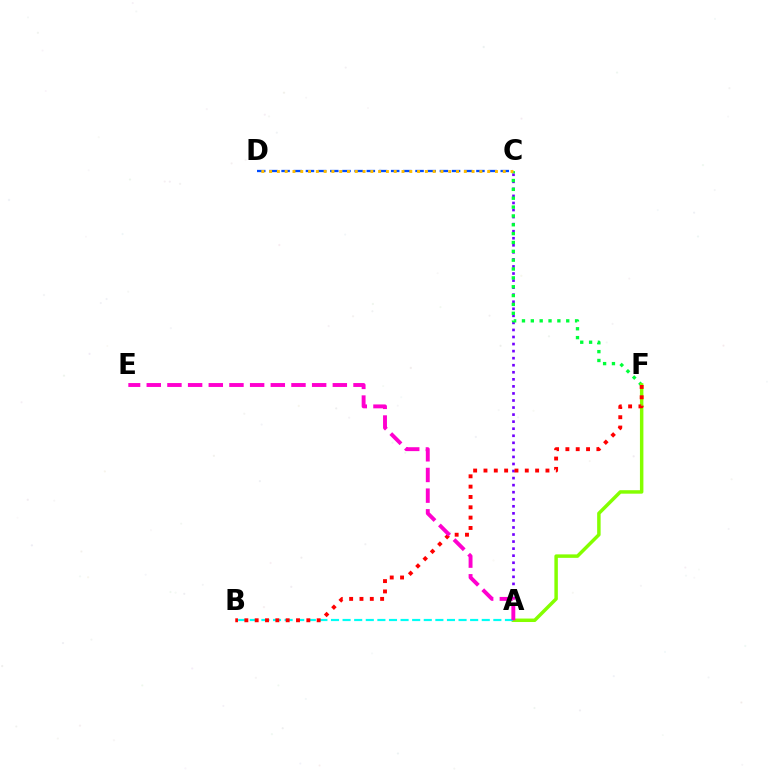{('C', 'D'): [{'color': '#004bff', 'line_style': 'dashed', 'thickness': 1.65}, {'color': '#ffbd00', 'line_style': 'dotted', 'thickness': 2.12}], ('A', 'C'): [{'color': '#7200ff', 'line_style': 'dotted', 'thickness': 1.92}], ('C', 'F'): [{'color': '#00ff39', 'line_style': 'dotted', 'thickness': 2.4}], ('A', 'F'): [{'color': '#84ff00', 'line_style': 'solid', 'thickness': 2.5}], ('A', 'B'): [{'color': '#00fff6', 'line_style': 'dashed', 'thickness': 1.58}], ('B', 'F'): [{'color': '#ff0000', 'line_style': 'dotted', 'thickness': 2.81}], ('A', 'E'): [{'color': '#ff00cf', 'line_style': 'dashed', 'thickness': 2.81}]}